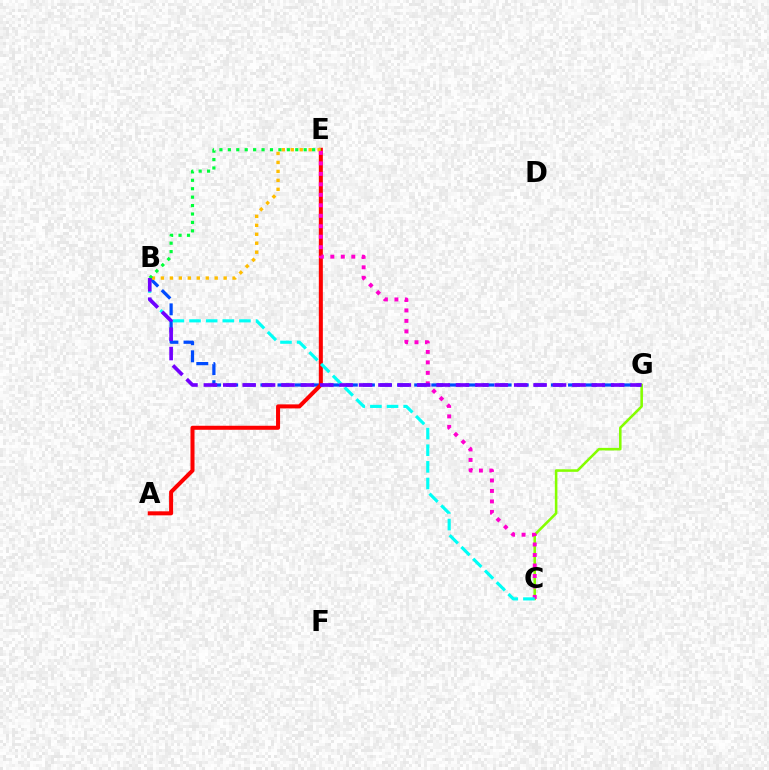{('B', 'G'): [{'color': '#004bff', 'line_style': 'dashed', 'thickness': 2.32}, {'color': '#7200ff', 'line_style': 'dashed', 'thickness': 2.63}], ('A', 'E'): [{'color': '#ff0000', 'line_style': 'solid', 'thickness': 2.9}], ('B', 'E'): [{'color': '#ffbd00', 'line_style': 'dotted', 'thickness': 2.44}, {'color': '#00ff39', 'line_style': 'dotted', 'thickness': 2.29}], ('C', 'G'): [{'color': '#84ff00', 'line_style': 'solid', 'thickness': 1.84}], ('C', 'E'): [{'color': '#ff00cf', 'line_style': 'dotted', 'thickness': 2.85}], ('B', 'C'): [{'color': '#00fff6', 'line_style': 'dashed', 'thickness': 2.26}]}